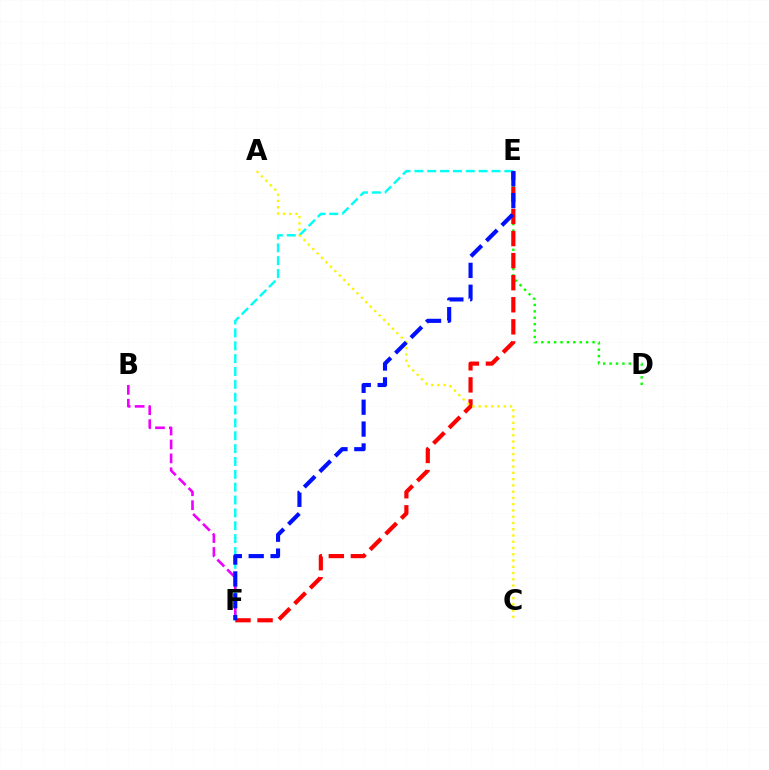{('D', 'E'): [{'color': '#08ff00', 'line_style': 'dotted', 'thickness': 1.74}], ('E', 'F'): [{'color': '#00fff6', 'line_style': 'dashed', 'thickness': 1.75}, {'color': '#ff0000', 'line_style': 'dashed', 'thickness': 3.0}, {'color': '#0010ff', 'line_style': 'dashed', 'thickness': 2.97}], ('B', 'F'): [{'color': '#ee00ff', 'line_style': 'dashed', 'thickness': 1.89}], ('A', 'C'): [{'color': '#fcf500', 'line_style': 'dotted', 'thickness': 1.7}]}